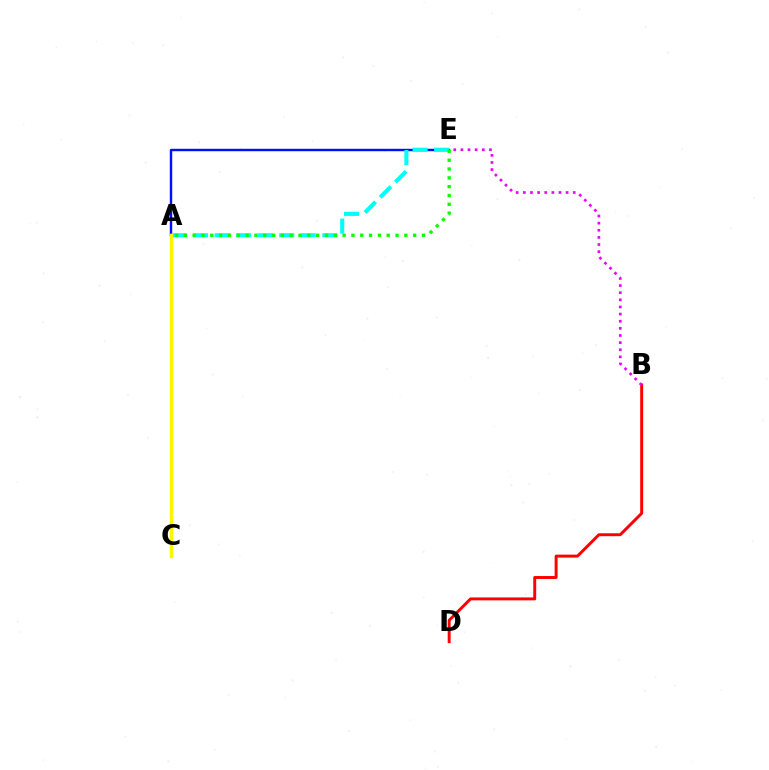{('A', 'E'): [{'color': '#0010ff', 'line_style': 'solid', 'thickness': 1.74}, {'color': '#00fff6', 'line_style': 'dashed', 'thickness': 2.93}, {'color': '#08ff00', 'line_style': 'dotted', 'thickness': 2.4}], ('B', 'D'): [{'color': '#ff0000', 'line_style': 'solid', 'thickness': 2.12}], ('B', 'E'): [{'color': '#ee00ff', 'line_style': 'dotted', 'thickness': 1.94}], ('A', 'C'): [{'color': '#fcf500', 'line_style': 'solid', 'thickness': 2.48}]}